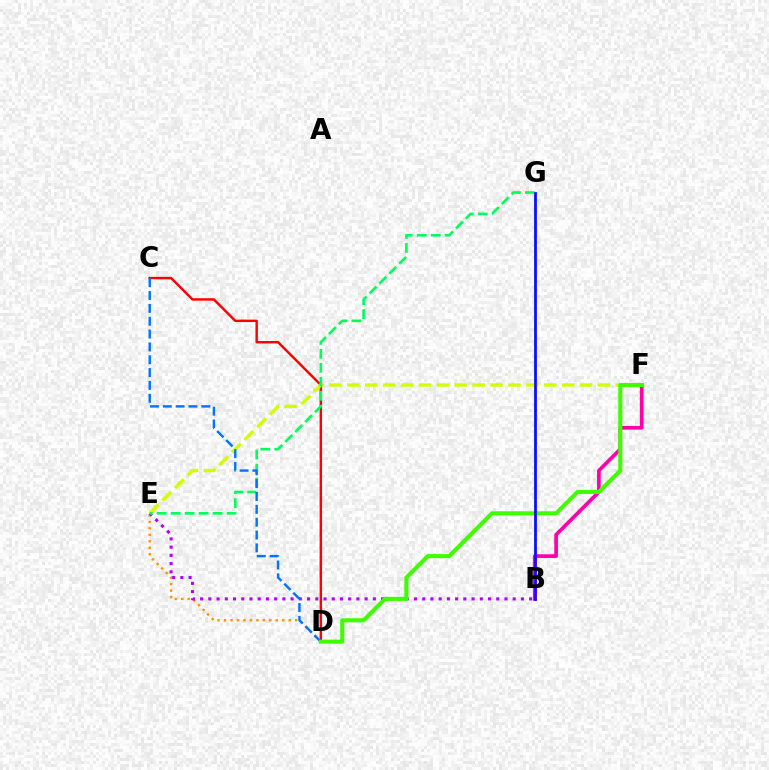{('D', 'E'): [{'color': '#ff9400', 'line_style': 'dotted', 'thickness': 1.76}], ('B', 'G'): [{'color': '#00fff6', 'line_style': 'solid', 'thickness': 1.97}, {'color': '#2500ff', 'line_style': 'solid', 'thickness': 1.94}], ('C', 'D'): [{'color': '#ff0000', 'line_style': 'solid', 'thickness': 1.75}, {'color': '#0074ff', 'line_style': 'dashed', 'thickness': 1.74}], ('B', 'E'): [{'color': '#b900ff', 'line_style': 'dotted', 'thickness': 2.23}], ('B', 'F'): [{'color': '#ff00ac', 'line_style': 'solid', 'thickness': 2.64}], ('E', 'F'): [{'color': '#d1ff00', 'line_style': 'dashed', 'thickness': 2.43}], ('E', 'G'): [{'color': '#00ff5c', 'line_style': 'dashed', 'thickness': 1.9}], ('D', 'F'): [{'color': '#3dff00', 'line_style': 'solid', 'thickness': 2.93}]}